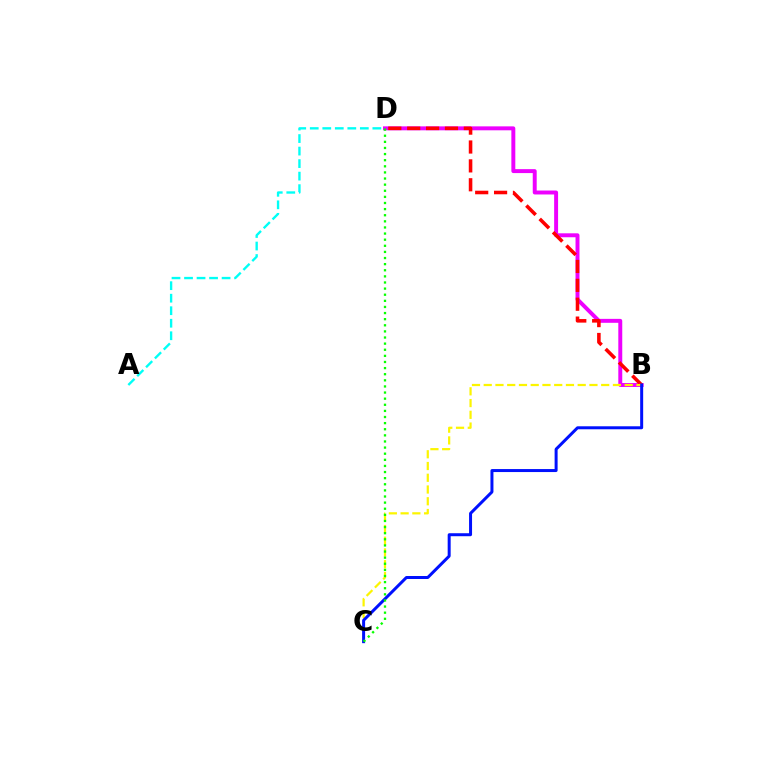{('B', 'D'): [{'color': '#ee00ff', 'line_style': 'solid', 'thickness': 2.84}, {'color': '#ff0000', 'line_style': 'dashed', 'thickness': 2.57}], ('B', 'C'): [{'color': '#fcf500', 'line_style': 'dashed', 'thickness': 1.6}, {'color': '#0010ff', 'line_style': 'solid', 'thickness': 2.15}], ('C', 'D'): [{'color': '#08ff00', 'line_style': 'dotted', 'thickness': 1.66}], ('A', 'D'): [{'color': '#00fff6', 'line_style': 'dashed', 'thickness': 1.7}]}